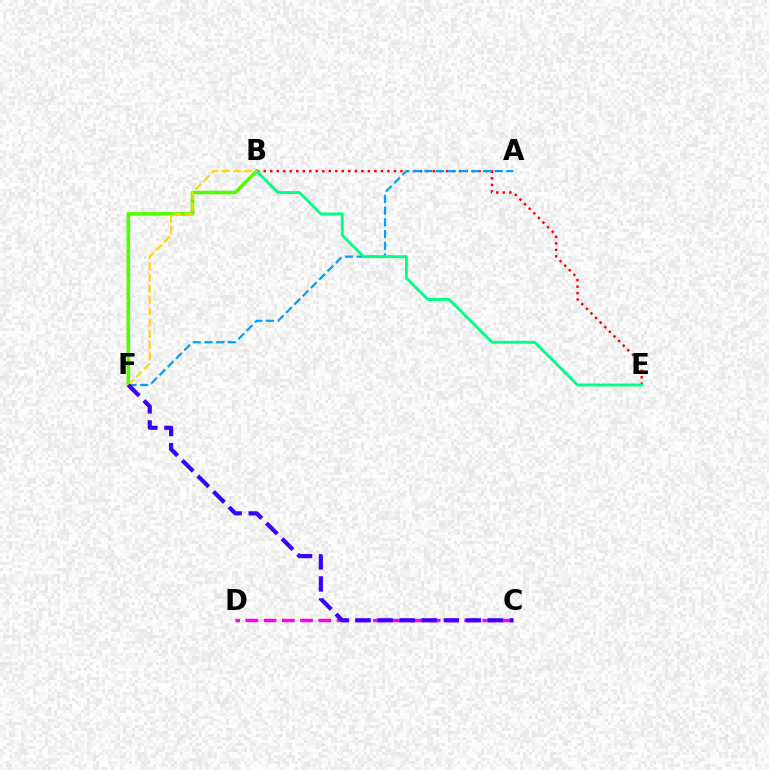{('B', 'E'): [{'color': '#ff0000', 'line_style': 'dotted', 'thickness': 1.77}, {'color': '#00ff86', 'line_style': 'solid', 'thickness': 2.07}], ('B', 'F'): [{'color': '#4fff00', 'line_style': 'solid', 'thickness': 2.57}, {'color': '#ffd500', 'line_style': 'dashed', 'thickness': 1.53}], ('C', 'D'): [{'color': '#ff00ed', 'line_style': 'dashed', 'thickness': 2.48}], ('A', 'F'): [{'color': '#009eff', 'line_style': 'dashed', 'thickness': 1.59}], ('C', 'F'): [{'color': '#3700ff', 'line_style': 'dashed', 'thickness': 2.99}]}